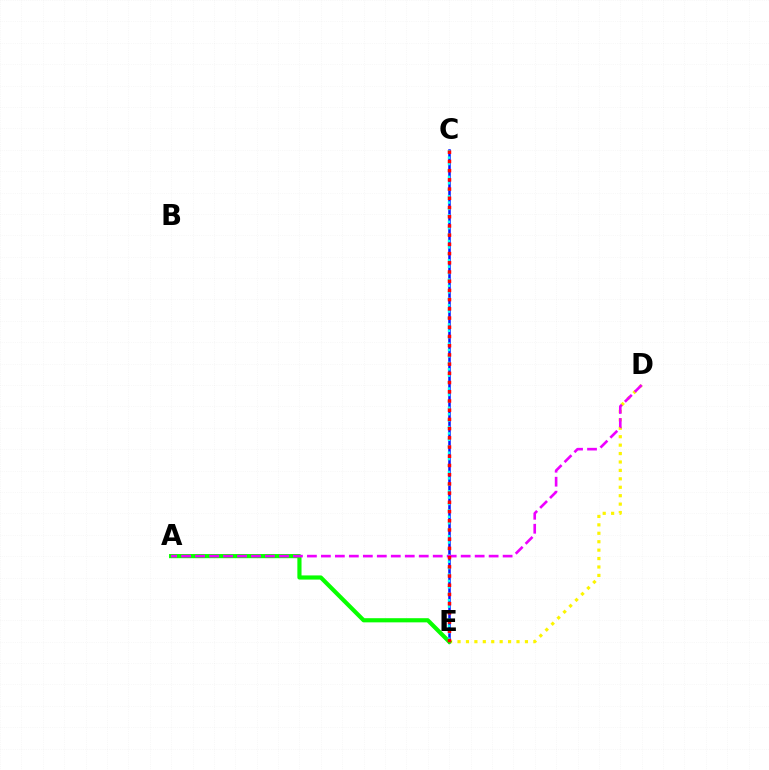{('C', 'E'): [{'color': '#0010ff', 'line_style': 'solid', 'thickness': 1.8}, {'color': '#00fff6', 'line_style': 'dotted', 'thickness': 1.74}, {'color': '#ff0000', 'line_style': 'dotted', 'thickness': 2.5}], ('D', 'E'): [{'color': '#fcf500', 'line_style': 'dotted', 'thickness': 2.29}], ('A', 'E'): [{'color': '#08ff00', 'line_style': 'solid', 'thickness': 2.99}], ('A', 'D'): [{'color': '#ee00ff', 'line_style': 'dashed', 'thickness': 1.9}]}